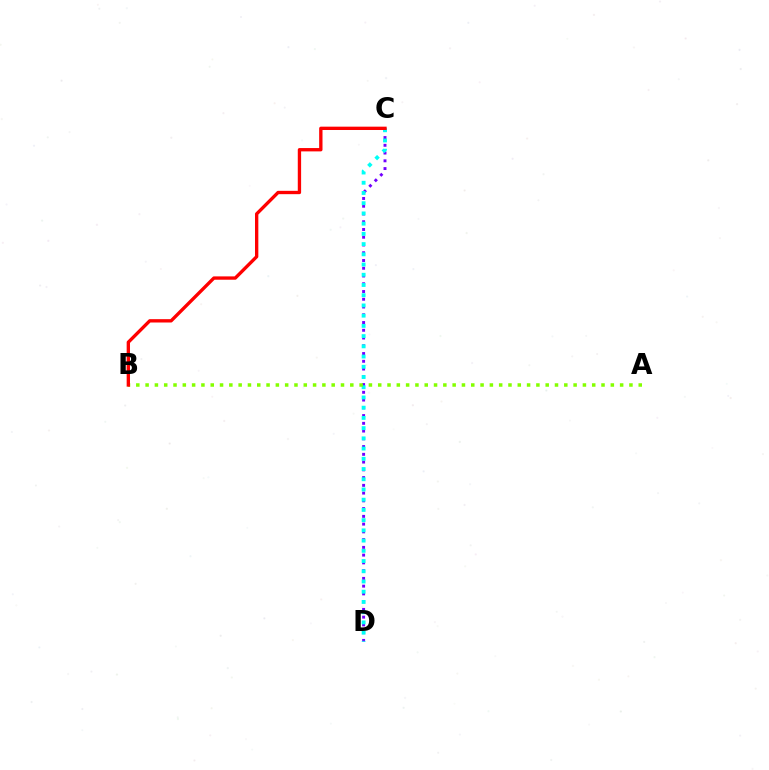{('C', 'D'): [{'color': '#7200ff', 'line_style': 'dotted', 'thickness': 2.11}, {'color': '#00fff6', 'line_style': 'dotted', 'thickness': 2.78}], ('A', 'B'): [{'color': '#84ff00', 'line_style': 'dotted', 'thickness': 2.53}], ('B', 'C'): [{'color': '#ff0000', 'line_style': 'solid', 'thickness': 2.4}]}